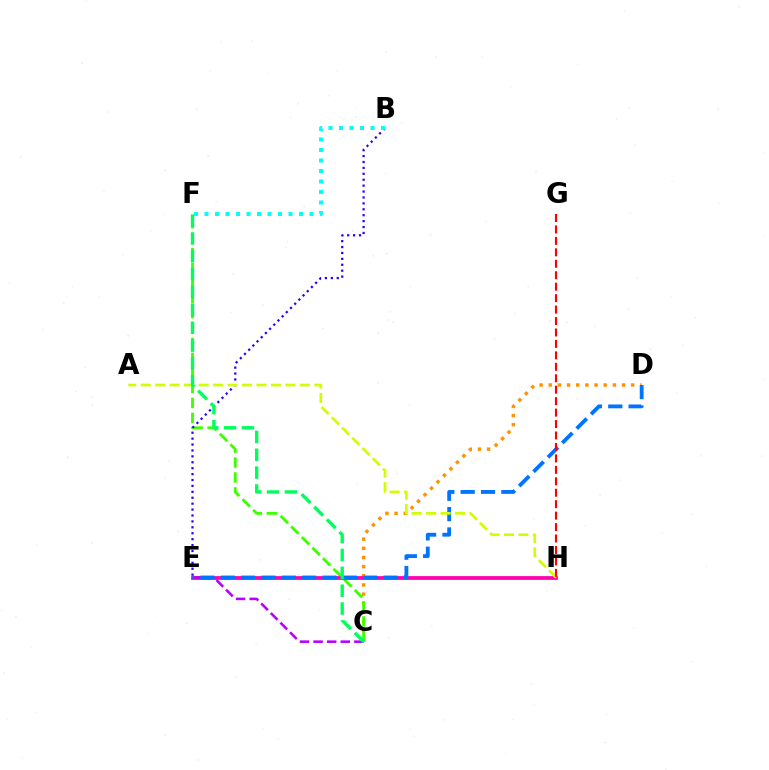{('C', 'D'): [{'color': '#ff9400', 'line_style': 'dotted', 'thickness': 2.49}], ('C', 'F'): [{'color': '#3dff00', 'line_style': 'dashed', 'thickness': 2.03}, {'color': '#00ff5c', 'line_style': 'dashed', 'thickness': 2.43}], ('E', 'H'): [{'color': '#ff00ac', 'line_style': 'solid', 'thickness': 2.7}], ('C', 'E'): [{'color': '#b900ff', 'line_style': 'dashed', 'thickness': 1.85}], ('D', 'E'): [{'color': '#0074ff', 'line_style': 'dashed', 'thickness': 2.76}], ('B', 'E'): [{'color': '#2500ff', 'line_style': 'dotted', 'thickness': 1.61}], ('B', 'F'): [{'color': '#00fff6', 'line_style': 'dotted', 'thickness': 2.85}], ('A', 'H'): [{'color': '#d1ff00', 'line_style': 'dashed', 'thickness': 1.96}], ('G', 'H'): [{'color': '#ff0000', 'line_style': 'dashed', 'thickness': 1.56}]}